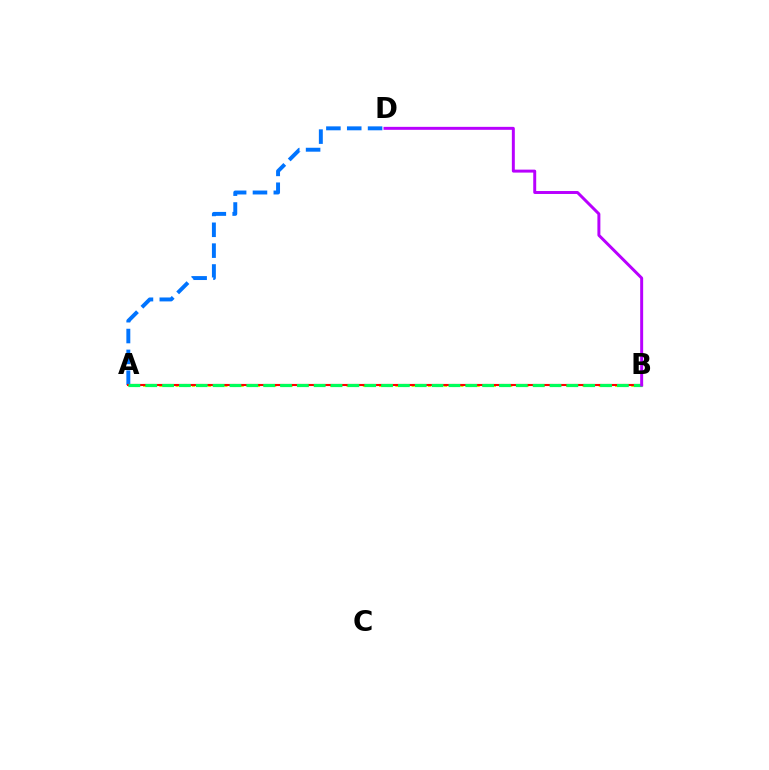{('A', 'D'): [{'color': '#0074ff', 'line_style': 'dashed', 'thickness': 2.83}], ('A', 'B'): [{'color': '#d1ff00', 'line_style': 'dotted', 'thickness': 2.21}, {'color': '#ff0000', 'line_style': 'solid', 'thickness': 1.52}, {'color': '#00ff5c', 'line_style': 'dashed', 'thickness': 2.29}], ('B', 'D'): [{'color': '#b900ff', 'line_style': 'solid', 'thickness': 2.13}]}